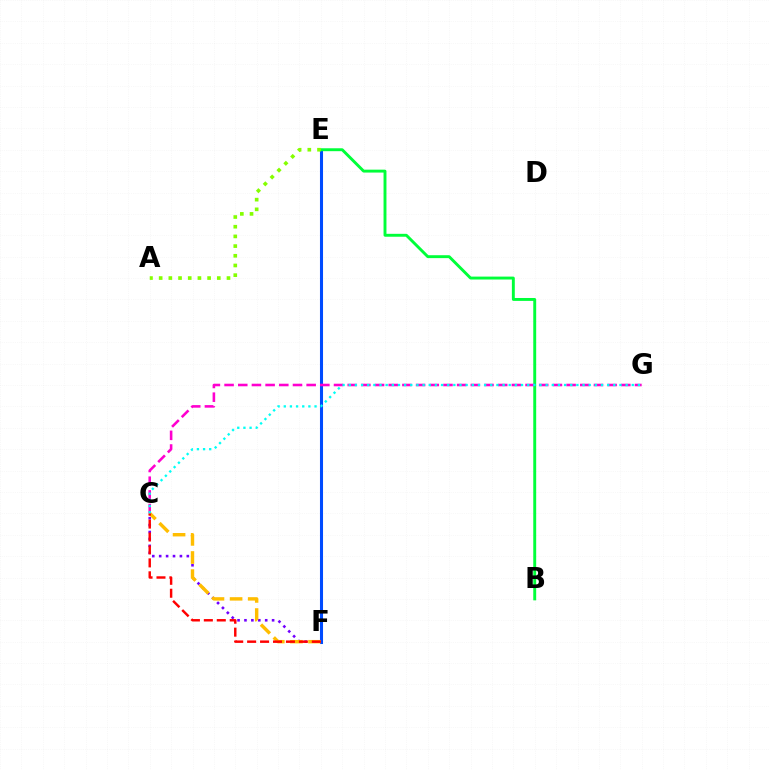{('E', 'F'): [{'color': '#004bff', 'line_style': 'solid', 'thickness': 2.2}], ('C', 'F'): [{'color': '#7200ff', 'line_style': 'dotted', 'thickness': 1.88}, {'color': '#ffbd00', 'line_style': 'dashed', 'thickness': 2.46}, {'color': '#ff0000', 'line_style': 'dashed', 'thickness': 1.76}], ('B', 'E'): [{'color': '#00ff39', 'line_style': 'solid', 'thickness': 2.1}], ('A', 'E'): [{'color': '#84ff00', 'line_style': 'dotted', 'thickness': 2.63}], ('C', 'G'): [{'color': '#ff00cf', 'line_style': 'dashed', 'thickness': 1.86}, {'color': '#00fff6', 'line_style': 'dotted', 'thickness': 1.67}]}